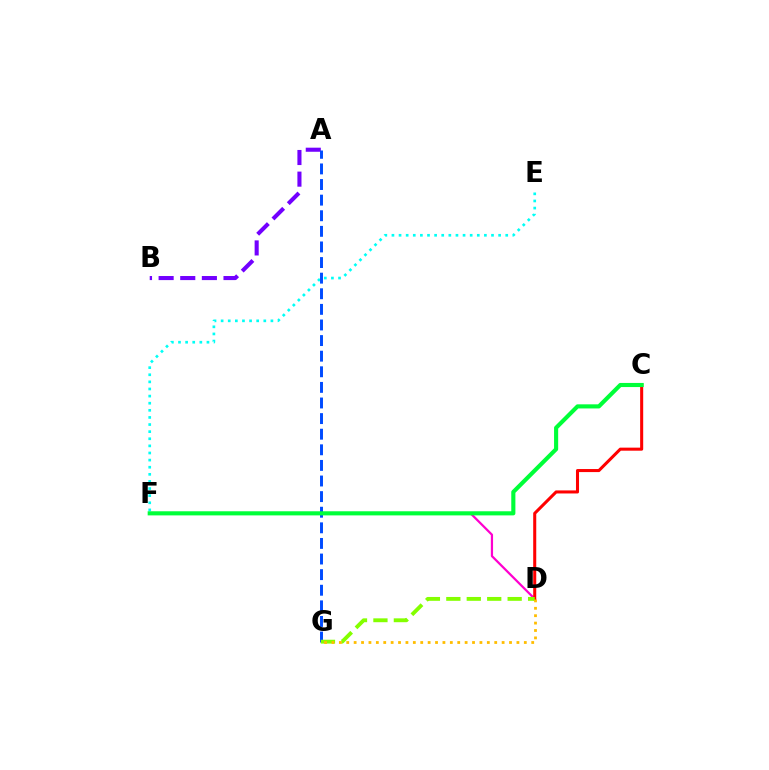{('E', 'F'): [{'color': '#00fff6', 'line_style': 'dotted', 'thickness': 1.93}], ('D', 'F'): [{'color': '#ff00cf', 'line_style': 'solid', 'thickness': 1.6}], ('A', 'B'): [{'color': '#7200ff', 'line_style': 'dashed', 'thickness': 2.94}], ('C', 'D'): [{'color': '#ff0000', 'line_style': 'solid', 'thickness': 2.2}], ('A', 'G'): [{'color': '#004bff', 'line_style': 'dashed', 'thickness': 2.12}], ('D', 'G'): [{'color': '#84ff00', 'line_style': 'dashed', 'thickness': 2.78}, {'color': '#ffbd00', 'line_style': 'dotted', 'thickness': 2.01}], ('C', 'F'): [{'color': '#00ff39', 'line_style': 'solid', 'thickness': 2.96}]}